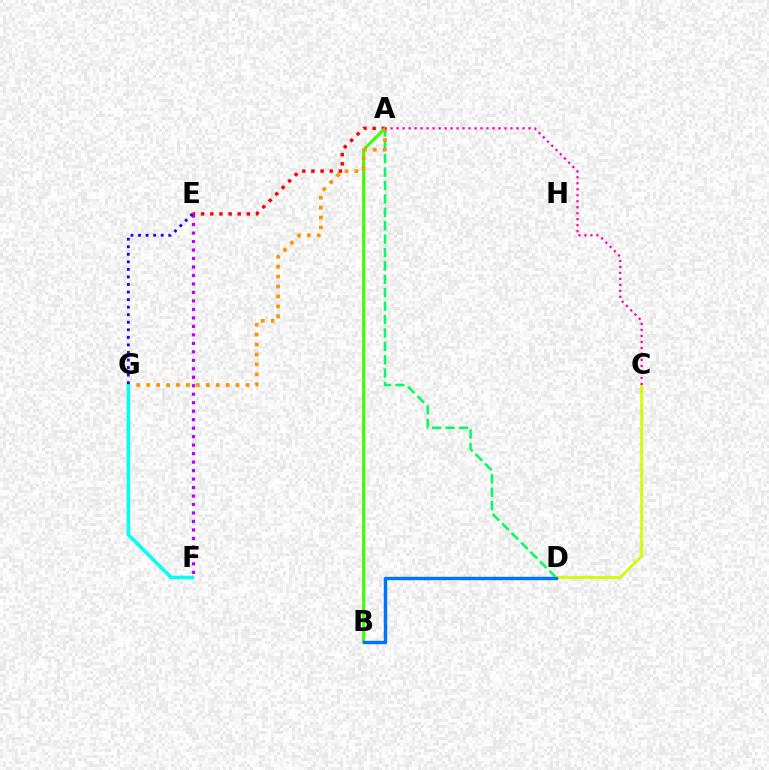{('A', 'E'): [{'color': '#ff0000', 'line_style': 'dotted', 'thickness': 2.48}], ('A', 'B'): [{'color': '#3dff00', 'line_style': 'solid', 'thickness': 2.18}], ('A', 'D'): [{'color': '#00ff5c', 'line_style': 'dashed', 'thickness': 1.82}], ('A', 'G'): [{'color': '#ff9400', 'line_style': 'dotted', 'thickness': 2.7}], ('E', 'F'): [{'color': '#b900ff', 'line_style': 'dotted', 'thickness': 2.3}], ('C', 'D'): [{'color': '#d1ff00', 'line_style': 'solid', 'thickness': 2.06}], ('B', 'D'): [{'color': '#0074ff', 'line_style': 'solid', 'thickness': 2.45}], ('F', 'G'): [{'color': '#00fff6', 'line_style': 'solid', 'thickness': 2.55}], ('E', 'G'): [{'color': '#2500ff', 'line_style': 'dotted', 'thickness': 2.05}], ('A', 'C'): [{'color': '#ff00ac', 'line_style': 'dotted', 'thickness': 1.63}]}